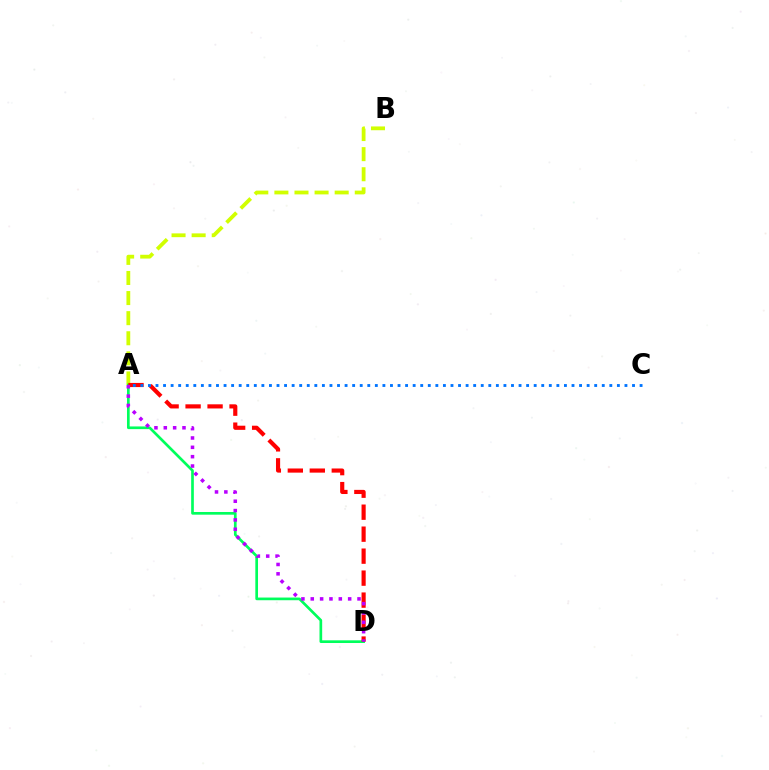{('A', 'B'): [{'color': '#d1ff00', 'line_style': 'dashed', 'thickness': 2.73}], ('A', 'D'): [{'color': '#00ff5c', 'line_style': 'solid', 'thickness': 1.93}, {'color': '#ff0000', 'line_style': 'dashed', 'thickness': 2.99}, {'color': '#b900ff', 'line_style': 'dotted', 'thickness': 2.54}], ('A', 'C'): [{'color': '#0074ff', 'line_style': 'dotted', 'thickness': 2.06}]}